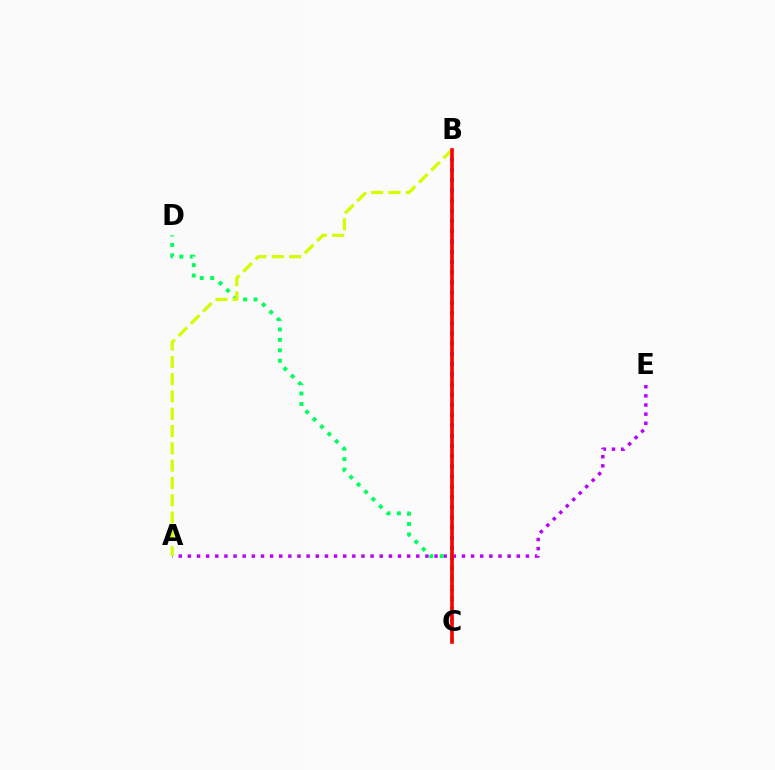{('B', 'C'): [{'color': '#0074ff', 'line_style': 'dotted', 'thickness': 2.78}, {'color': '#ff0000', 'line_style': 'solid', 'thickness': 2.63}], ('A', 'E'): [{'color': '#b900ff', 'line_style': 'dotted', 'thickness': 2.48}], ('C', 'D'): [{'color': '#00ff5c', 'line_style': 'dotted', 'thickness': 2.84}], ('A', 'B'): [{'color': '#d1ff00', 'line_style': 'dashed', 'thickness': 2.35}]}